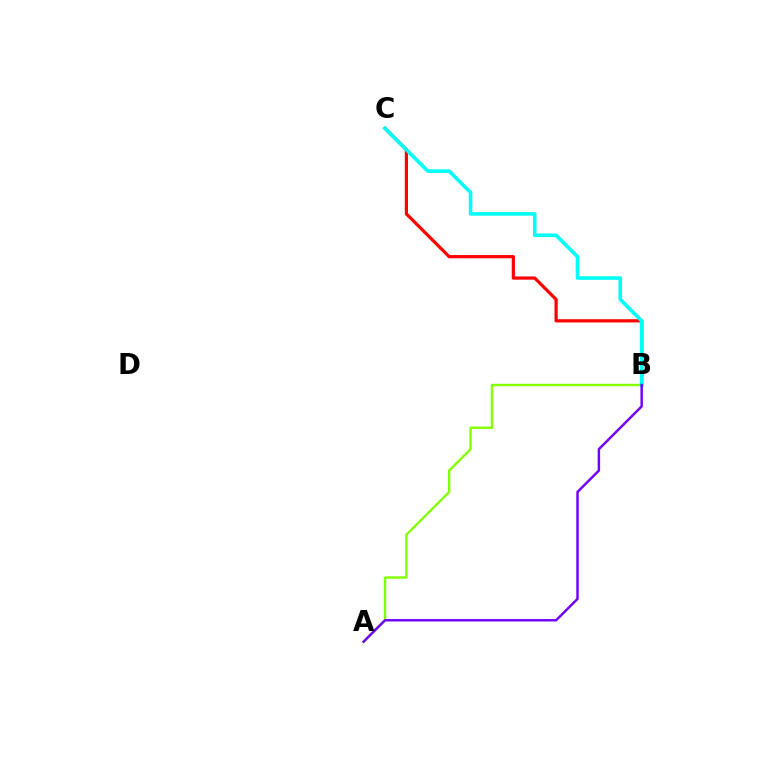{('A', 'B'): [{'color': '#84ff00', 'line_style': 'solid', 'thickness': 1.74}, {'color': '#7200ff', 'line_style': 'solid', 'thickness': 1.76}], ('B', 'C'): [{'color': '#ff0000', 'line_style': 'solid', 'thickness': 2.31}, {'color': '#00fff6', 'line_style': 'solid', 'thickness': 2.59}]}